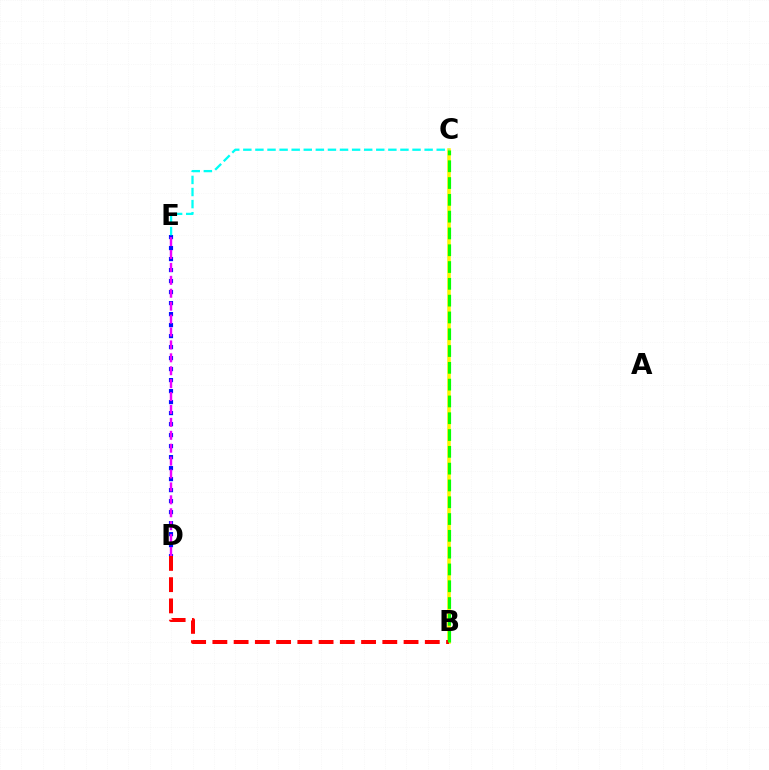{('D', 'E'): [{'color': '#0010ff', 'line_style': 'dotted', 'thickness': 2.99}, {'color': '#ee00ff', 'line_style': 'dashed', 'thickness': 1.75}], ('B', 'C'): [{'color': '#fcf500', 'line_style': 'solid', 'thickness': 2.54}, {'color': '#08ff00', 'line_style': 'dashed', 'thickness': 2.28}], ('C', 'E'): [{'color': '#00fff6', 'line_style': 'dashed', 'thickness': 1.64}], ('B', 'D'): [{'color': '#ff0000', 'line_style': 'dashed', 'thickness': 2.89}]}